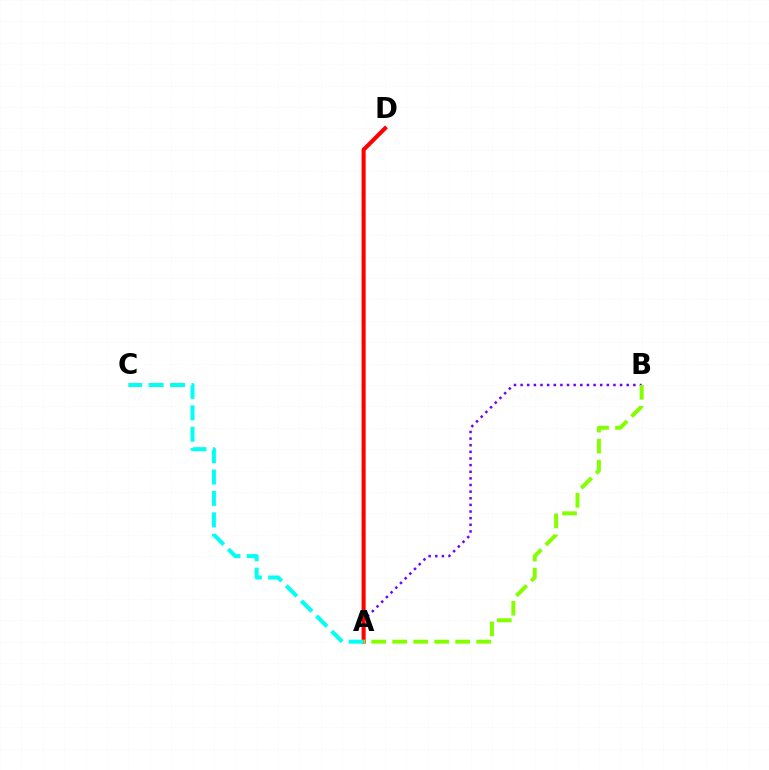{('A', 'B'): [{'color': '#7200ff', 'line_style': 'dotted', 'thickness': 1.8}, {'color': '#84ff00', 'line_style': 'dashed', 'thickness': 2.85}], ('A', 'D'): [{'color': '#ff0000', 'line_style': 'solid', 'thickness': 2.94}], ('A', 'C'): [{'color': '#00fff6', 'line_style': 'dashed', 'thickness': 2.91}]}